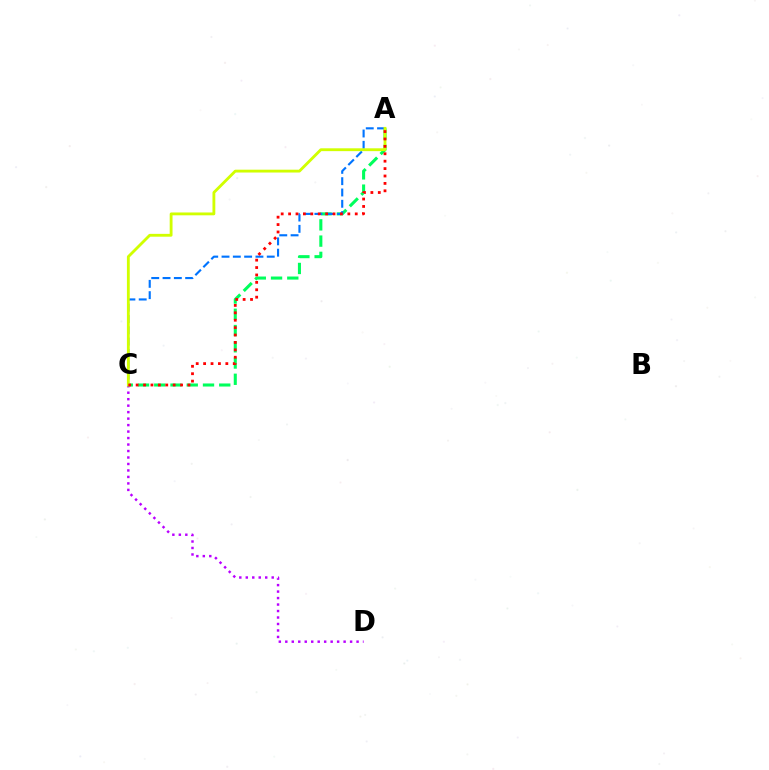{('C', 'D'): [{'color': '#b900ff', 'line_style': 'dotted', 'thickness': 1.76}], ('A', 'C'): [{'color': '#00ff5c', 'line_style': 'dashed', 'thickness': 2.21}, {'color': '#0074ff', 'line_style': 'dashed', 'thickness': 1.54}, {'color': '#d1ff00', 'line_style': 'solid', 'thickness': 2.04}, {'color': '#ff0000', 'line_style': 'dotted', 'thickness': 2.01}]}